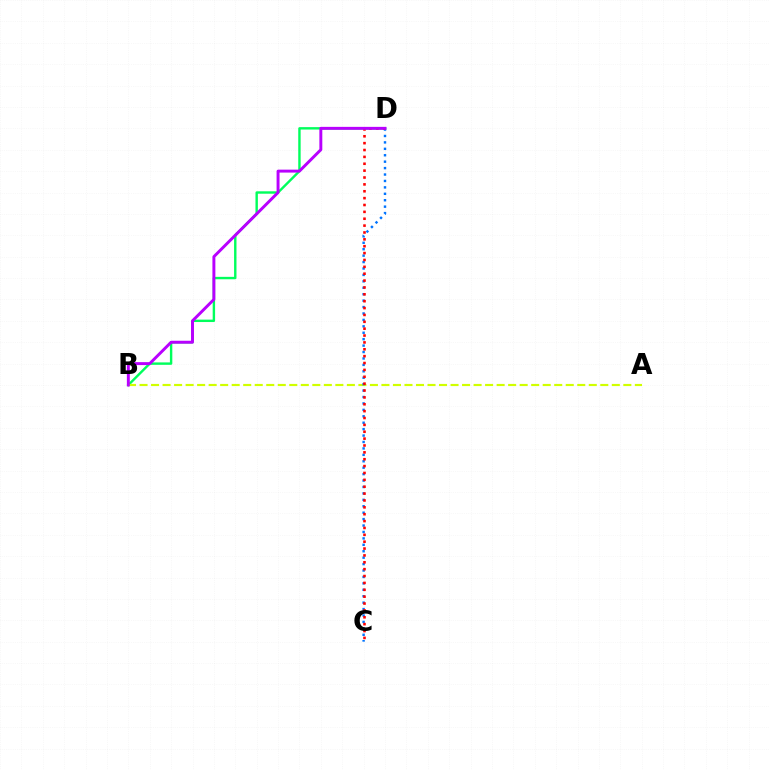{('B', 'D'): [{'color': '#00ff5c', 'line_style': 'solid', 'thickness': 1.73}, {'color': '#b900ff', 'line_style': 'solid', 'thickness': 2.12}], ('A', 'B'): [{'color': '#d1ff00', 'line_style': 'dashed', 'thickness': 1.56}], ('C', 'D'): [{'color': '#0074ff', 'line_style': 'dotted', 'thickness': 1.75}, {'color': '#ff0000', 'line_style': 'dotted', 'thickness': 1.87}]}